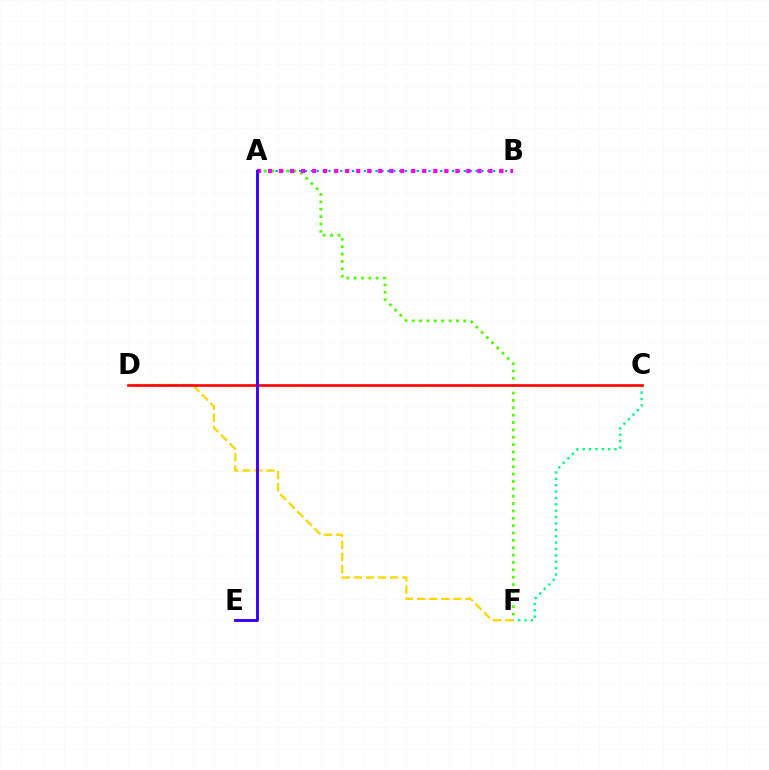{('A', 'B'): [{'color': '#009eff', 'line_style': 'dotted', 'thickness': 1.6}, {'color': '#ff00ed', 'line_style': 'dotted', 'thickness': 2.99}], ('C', 'F'): [{'color': '#00ff86', 'line_style': 'dotted', 'thickness': 1.73}], ('D', 'F'): [{'color': '#ffd500', 'line_style': 'dashed', 'thickness': 1.64}], ('A', 'F'): [{'color': '#4fff00', 'line_style': 'dotted', 'thickness': 2.0}], ('C', 'D'): [{'color': '#ff0000', 'line_style': 'solid', 'thickness': 1.9}], ('A', 'E'): [{'color': '#3700ff', 'line_style': 'solid', 'thickness': 2.09}]}